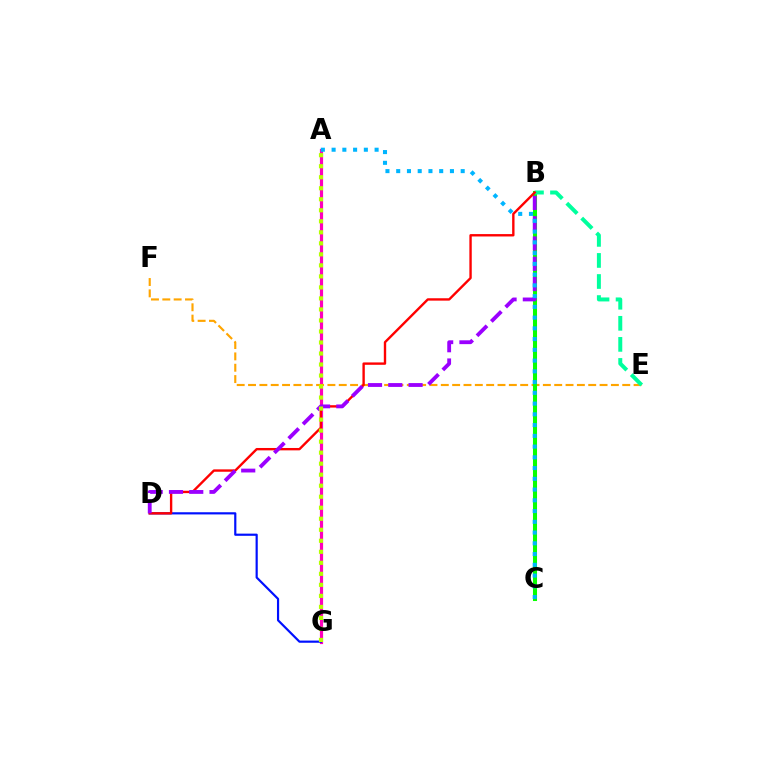{('A', 'G'): [{'color': '#ff00bd', 'line_style': 'solid', 'thickness': 2.29}, {'color': '#b3ff00', 'line_style': 'dotted', 'thickness': 2.99}], ('E', 'F'): [{'color': '#ffa500', 'line_style': 'dashed', 'thickness': 1.54}], ('B', 'C'): [{'color': '#08ff00', 'line_style': 'solid', 'thickness': 2.92}], ('D', 'G'): [{'color': '#0010ff', 'line_style': 'solid', 'thickness': 1.57}], ('B', 'E'): [{'color': '#00ff9d', 'line_style': 'dashed', 'thickness': 2.86}], ('B', 'D'): [{'color': '#ff0000', 'line_style': 'solid', 'thickness': 1.71}, {'color': '#9b00ff', 'line_style': 'dashed', 'thickness': 2.75}], ('A', 'C'): [{'color': '#00b5ff', 'line_style': 'dotted', 'thickness': 2.92}]}